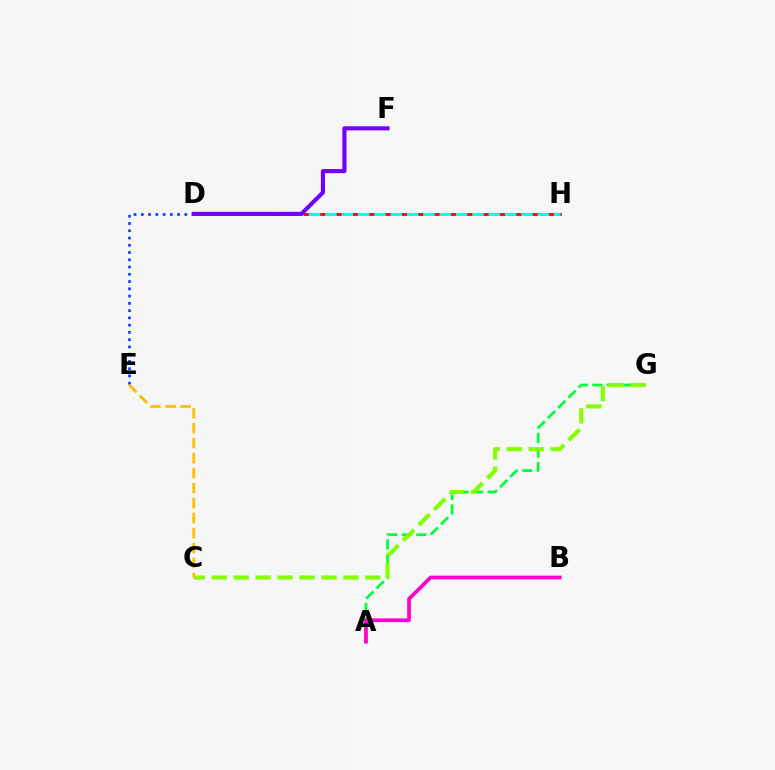{('A', 'G'): [{'color': '#00ff39', 'line_style': 'dashed', 'thickness': 1.97}], ('D', 'E'): [{'color': '#004bff', 'line_style': 'dotted', 'thickness': 1.97}], ('C', 'G'): [{'color': '#84ff00', 'line_style': 'dashed', 'thickness': 2.98}], ('D', 'H'): [{'color': '#ff0000', 'line_style': 'solid', 'thickness': 2.04}, {'color': '#00fff6', 'line_style': 'dashed', 'thickness': 2.22}], ('C', 'E'): [{'color': '#ffbd00', 'line_style': 'dashed', 'thickness': 2.04}], ('D', 'F'): [{'color': '#7200ff', 'line_style': 'solid', 'thickness': 2.96}], ('A', 'B'): [{'color': '#ff00cf', 'line_style': 'solid', 'thickness': 2.68}]}